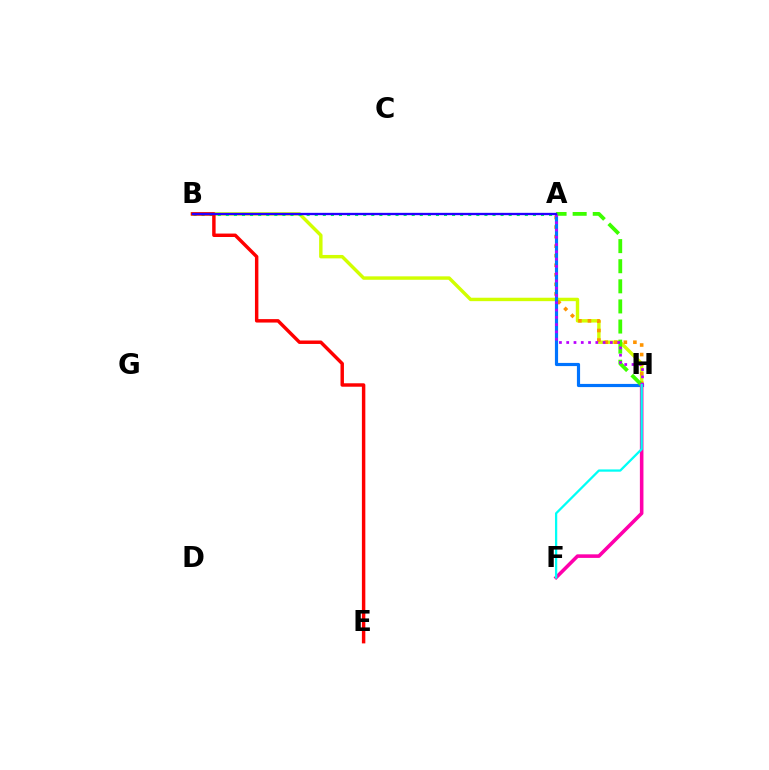{('B', 'H'): [{'color': '#d1ff00', 'line_style': 'solid', 'thickness': 2.47}], ('A', 'H'): [{'color': '#ff9400', 'line_style': 'dotted', 'thickness': 2.59}, {'color': '#0074ff', 'line_style': 'solid', 'thickness': 2.28}, {'color': '#3dff00', 'line_style': 'dashed', 'thickness': 2.73}, {'color': '#b900ff', 'line_style': 'dotted', 'thickness': 1.98}], ('F', 'H'): [{'color': '#ff00ac', 'line_style': 'solid', 'thickness': 2.57}, {'color': '#00fff6', 'line_style': 'solid', 'thickness': 1.63}], ('A', 'B'): [{'color': '#00ff5c', 'line_style': 'dotted', 'thickness': 2.2}, {'color': '#2500ff', 'line_style': 'solid', 'thickness': 1.67}], ('B', 'E'): [{'color': '#ff0000', 'line_style': 'solid', 'thickness': 2.48}]}